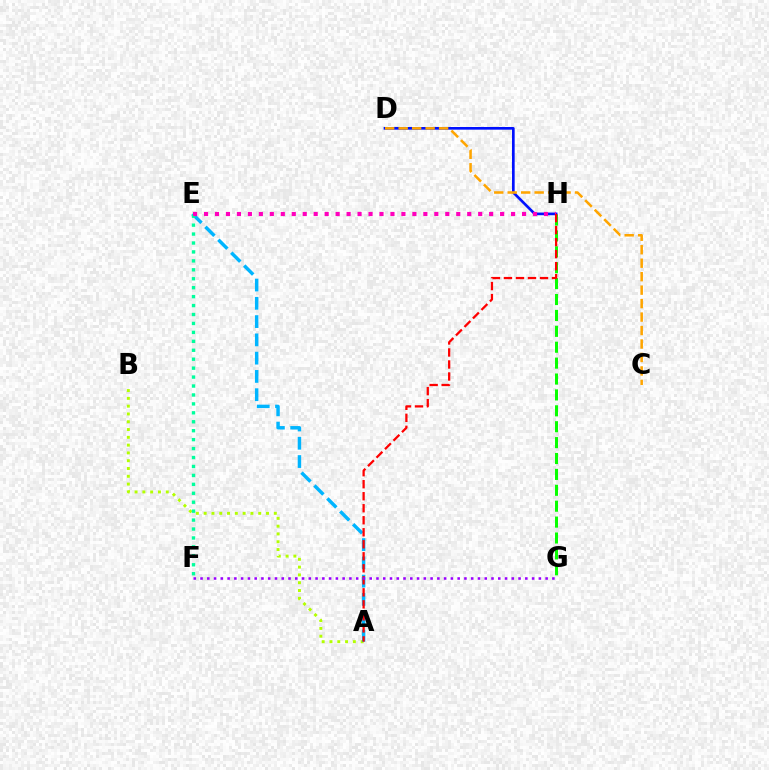{('A', 'B'): [{'color': '#b3ff00', 'line_style': 'dotted', 'thickness': 2.12}], ('G', 'H'): [{'color': '#08ff00', 'line_style': 'dashed', 'thickness': 2.16}], ('A', 'E'): [{'color': '#00b5ff', 'line_style': 'dashed', 'thickness': 2.48}], ('E', 'F'): [{'color': '#00ff9d', 'line_style': 'dotted', 'thickness': 2.43}], ('D', 'H'): [{'color': '#0010ff', 'line_style': 'solid', 'thickness': 1.92}], ('E', 'H'): [{'color': '#ff00bd', 'line_style': 'dotted', 'thickness': 2.98}], ('A', 'H'): [{'color': '#ff0000', 'line_style': 'dashed', 'thickness': 1.63}], ('F', 'G'): [{'color': '#9b00ff', 'line_style': 'dotted', 'thickness': 1.84}], ('C', 'D'): [{'color': '#ffa500', 'line_style': 'dashed', 'thickness': 1.83}]}